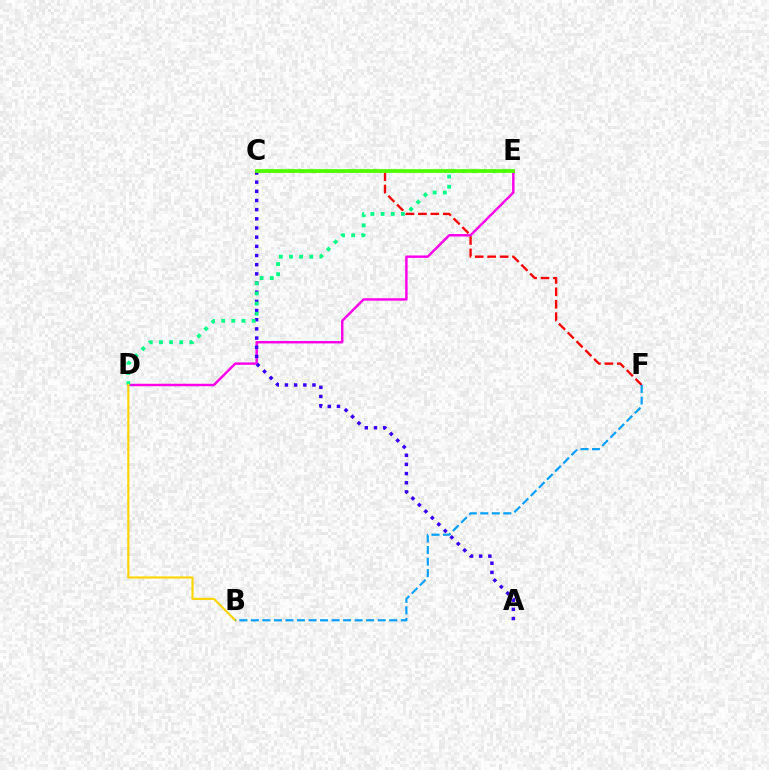{('C', 'F'): [{'color': '#ff0000', 'line_style': 'dashed', 'thickness': 1.69}], ('D', 'E'): [{'color': '#ff00ed', 'line_style': 'solid', 'thickness': 1.77}, {'color': '#00ff86', 'line_style': 'dotted', 'thickness': 2.76}], ('A', 'C'): [{'color': '#3700ff', 'line_style': 'dotted', 'thickness': 2.49}], ('B', 'D'): [{'color': '#ffd500', 'line_style': 'solid', 'thickness': 1.55}], ('C', 'E'): [{'color': '#4fff00', 'line_style': 'solid', 'thickness': 2.72}], ('B', 'F'): [{'color': '#009eff', 'line_style': 'dashed', 'thickness': 1.57}]}